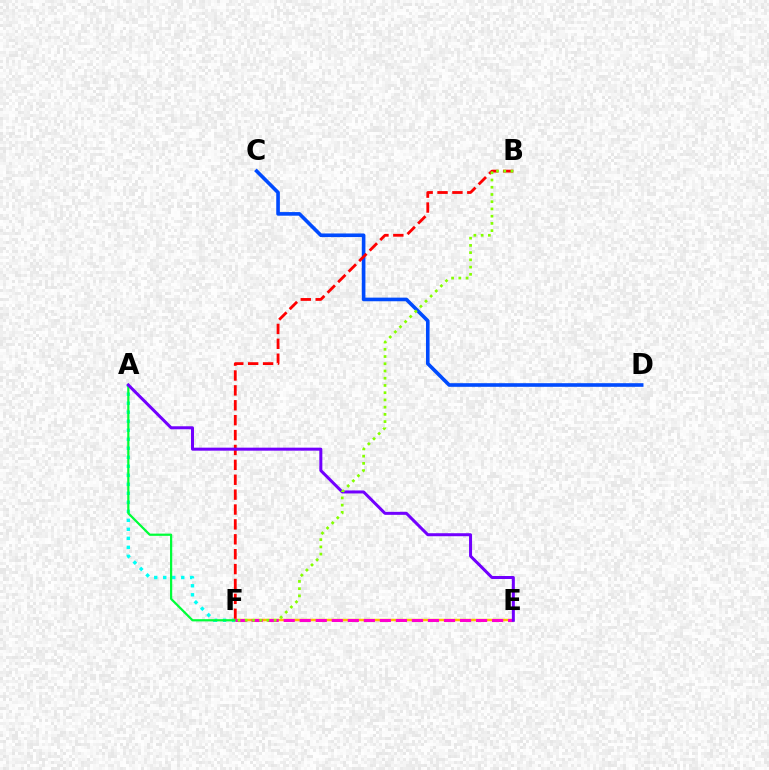{('A', 'F'): [{'color': '#00fff6', 'line_style': 'dotted', 'thickness': 2.45}, {'color': '#00ff39', 'line_style': 'solid', 'thickness': 1.61}], ('C', 'D'): [{'color': '#004bff', 'line_style': 'solid', 'thickness': 2.61}], ('B', 'F'): [{'color': '#ff0000', 'line_style': 'dashed', 'thickness': 2.02}, {'color': '#84ff00', 'line_style': 'dotted', 'thickness': 1.96}], ('E', 'F'): [{'color': '#ffbd00', 'line_style': 'solid', 'thickness': 1.79}, {'color': '#ff00cf', 'line_style': 'dashed', 'thickness': 2.18}], ('A', 'E'): [{'color': '#7200ff', 'line_style': 'solid', 'thickness': 2.17}]}